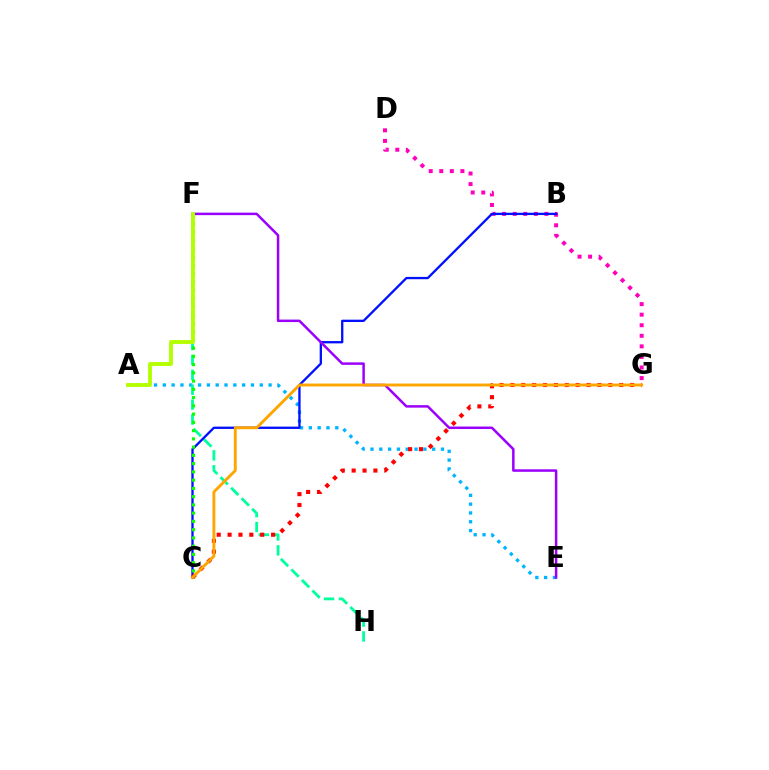{('D', 'G'): [{'color': '#ff00bd', 'line_style': 'dotted', 'thickness': 2.87}], ('A', 'E'): [{'color': '#00b5ff', 'line_style': 'dotted', 'thickness': 2.39}], ('F', 'H'): [{'color': '#00ff9d', 'line_style': 'dashed', 'thickness': 2.02}], ('B', 'C'): [{'color': '#0010ff', 'line_style': 'solid', 'thickness': 1.66}], ('C', 'F'): [{'color': '#08ff00', 'line_style': 'dotted', 'thickness': 2.24}], ('E', 'F'): [{'color': '#9b00ff', 'line_style': 'solid', 'thickness': 1.8}], ('A', 'F'): [{'color': '#b3ff00', 'line_style': 'solid', 'thickness': 2.79}], ('C', 'G'): [{'color': '#ff0000', 'line_style': 'dotted', 'thickness': 2.96}, {'color': '#ffa500', 'line_style': 'solid', 'thickness': 2.09}]}